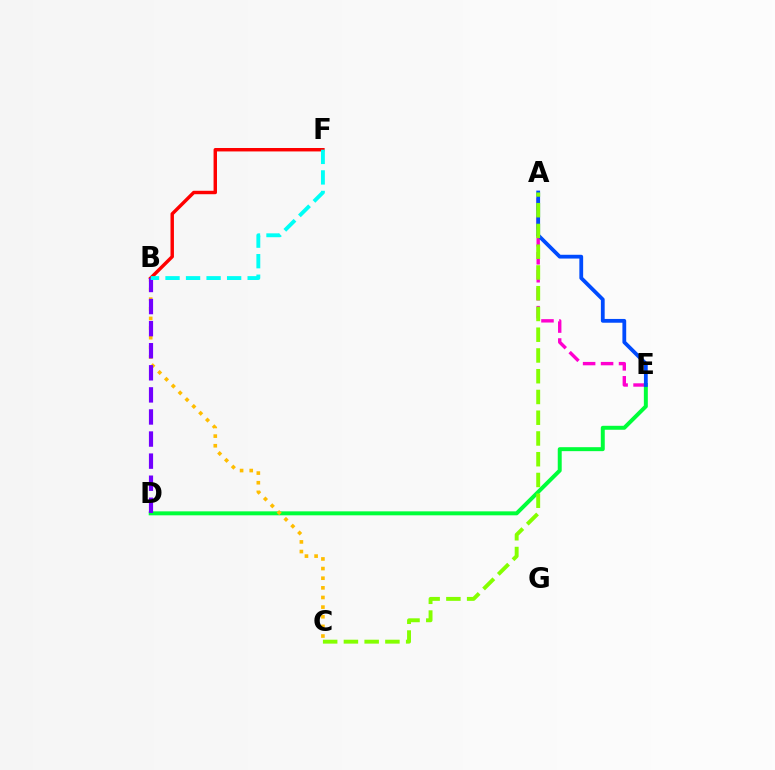{('A', 'E'): [{'color': '#ff00cf', 'line_style': 'dashed', 'thickness': 2.44}, {'color': '#004bff', 'line_style': 'solid', 'thickness': 2.73}], ('D', 'E'): [{'color': '#00ff39', 'line_style': 'solid', 'thickness': 2.85}], ('B', 'C'): [{'color': '#ffbd00', 'line_style': 'dotted', 'thickness': 2.62}], ('B', 'F'): [{'color': '#ff0000', 'line_style': 'solid', 'thickness': 2.47}, {'color': '#00fff6', 'line_style': 'dashed', 'thickness': 2.79}], ('B', 'D'): [{'color': '#7200ff', 'line_style': 'dashed', 'thickness': 3.0}], ('A', 'C'): [{'color': '#84ff00', 'line_style': 'dashed', 'thickness': 2.82}]}